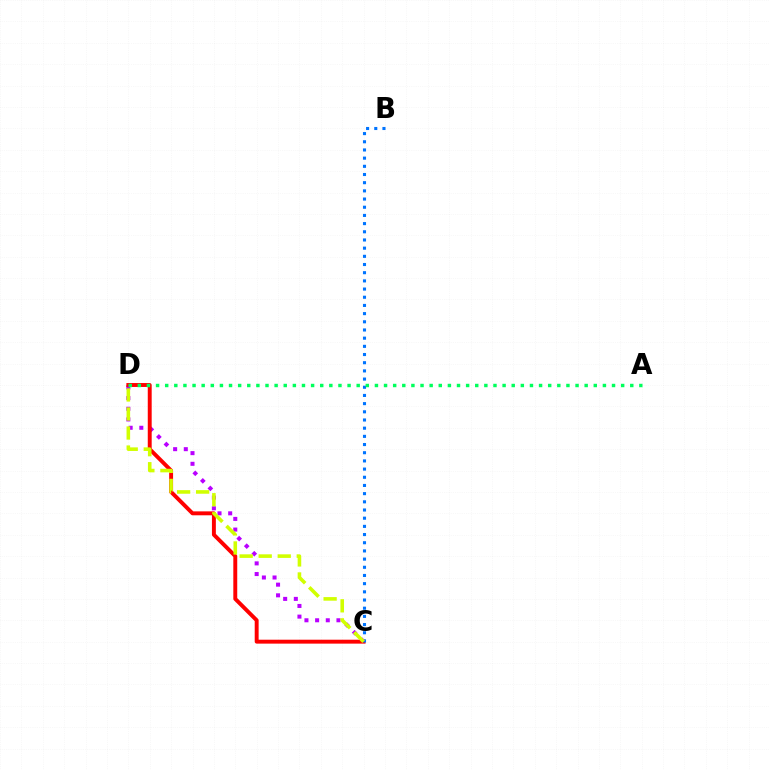{('C', 'D'): [{'color': '#b900ff', 'line_style': 'dotted', 'thickness': 2.9}, {'color': '#ff0000', 'line_style': 'solid', 'thickness': 2.82}, {'color': '#d1ff00', 'line_style': 'dashed', 'thickness': 2.59}], ('B', 'C'): [{'color': '#0074ff', 'line_style': 'dotted', 'thickness': 2.22}], ('A', 'D'): [{'color': '#00ff5c', 'line_style': 'dotted', 'thickness': 2.48}]}